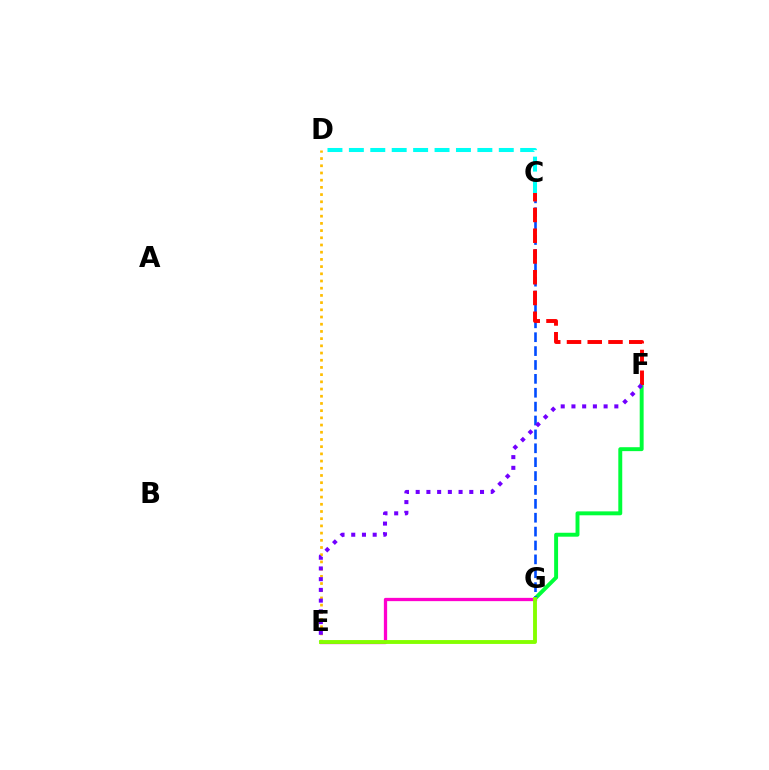{('F', 'G'): [{'color': '#00ff39', 'line_style': 'solid', 'thickness': 2.83}], ('C', 'G'): [{'color': '#004bff', 'line_style': 'dashed', 'thickness': 1.89}], ('E', 'G'): [{'color': '#ff00cf', 'line_style': 'solid', 'thickness': 2.36}, {'color': '#84ff00', 'line_style': 'solid', 'thickness': 2.78}], ('C', 'F'): [{'color': '#ff0000', 'line_style': 'dashed', 'thickness': 2.82}], ('D', 'E'): [{'color': '#ffbd00', 'line_style': 'dotted', 'thickness': 1.96}], ('C', 'D'): [{'color': '#00fff6', 'line_style': 'dashed', 'thickness': 2.91}], ('E', 'F'): [{'color': '#7200ff', 'line_style': 'dotted', 'thickness': 2.91}]}